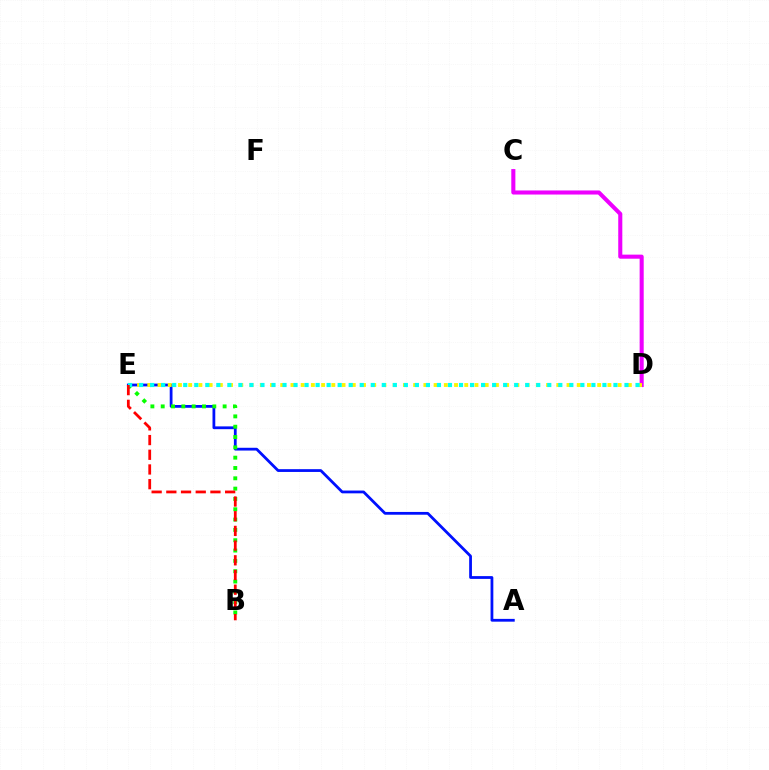{('C', 'D'): [{'color': '#ee00ff', 'line_style': 'solid', 'thickness': 2.93}], ('A', 'E'): [{'color': '#0010ff', 'line_style': 'solid', 'thickness': 2.0}], ('D', 'E'): [{'color': '#fcf500', 'line_style': 'dotted', 'thickness': 2.78}, {'color': '#00fff6', 'line_style': 'dotted', 'thickness': 3.0}], ('B', 'E'): [{'color': '#08ff00', 'line_style': 'dotted', 'thickness': 2.8}, {'color': '#ff0000', 'line_style': 'dashed', 'thickness': 2.0}]}